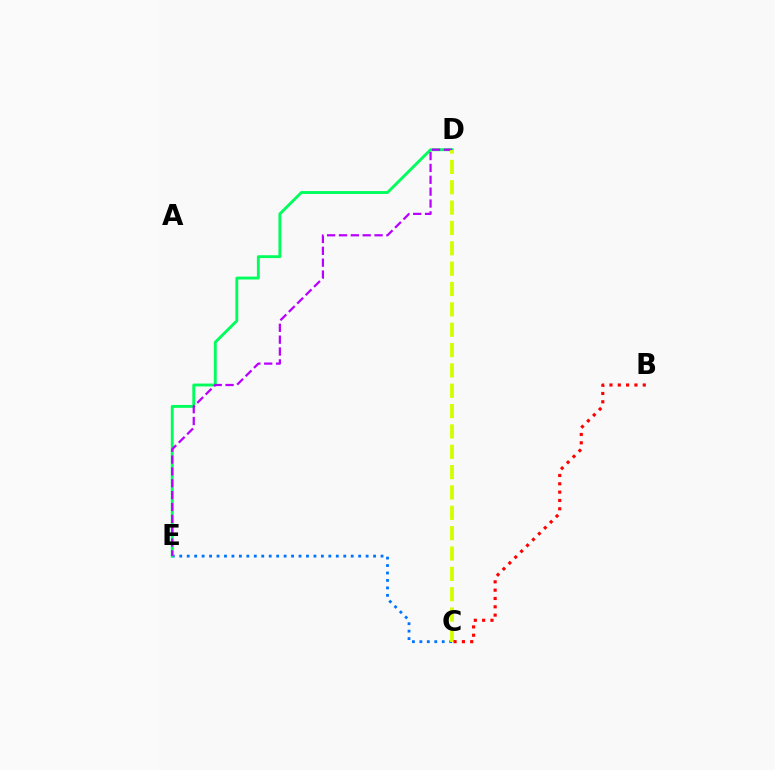{('C', 'E'): [{'color': '#0074ff', 'line_style': 'dotted', 'thickness': 2.03}], ('D', 'E'): [{'color': '#00ff5c', 'line_style': 'solid', 'thickness': 2.07}, {'color': '#b900ff', 'line_style': 'dashed', 'thickness': 1.61}], ('C', 'D'): [{'color': '#d1ff00', 'line_style': 'dashed', 'thickness': 2.76}], ('B', 'C'): [{'color': '#ff0000', 'line_style': 'dotted', 'thickness': 2.26}]}